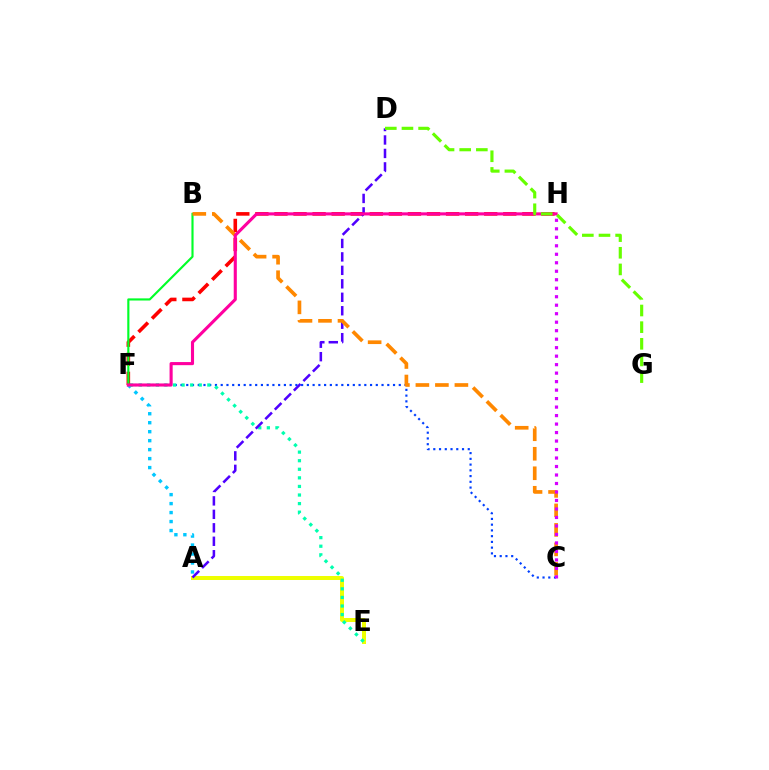{('A', 'E'): [{'color': '#eeff00', 'line_style': 'solid', 'thickness': 2.87}], ('F', 'H'): [{'color': '#ff0000', 'line_style': 'dashed', 'thickness': 2.59}, {'color': '#ff00a0', 'line_style': 'solid', 'thickness': 2.23}], ('C', 'F'): [{'color': '#003fff', 'line_style': 'dotted', 'thickness': 1.56}], ('A', 'F'): [{'color': '#00c7ff', 'line_style': 'dotted', 'thickness': 2.44}], ('E', 'F'): [{'color': '#00ffaf', 'line_style': 'dotted', 'thickness': 2.33}], ('A', 'D'): [{'color': '#4f00ff', 'line_style': 'dashed', 'thickness': 1.83}], ('B', 'F'): [{'color': '#00ff27', 'line_style': 'solid', 'thickness': 1.55}], ('B', 'C'): [{'color': '#ff8800', 'line_style': 'dashed', 'thickness': 2.65}], ('C', 'H'): [{'color': '#d600ff', 'line_style': 'dotted', 'thickness': 2.31}], ('D', 'G'): [{'color': '#66ff00', 'line_style': 'dashed', 'thickness': 2.26}]}